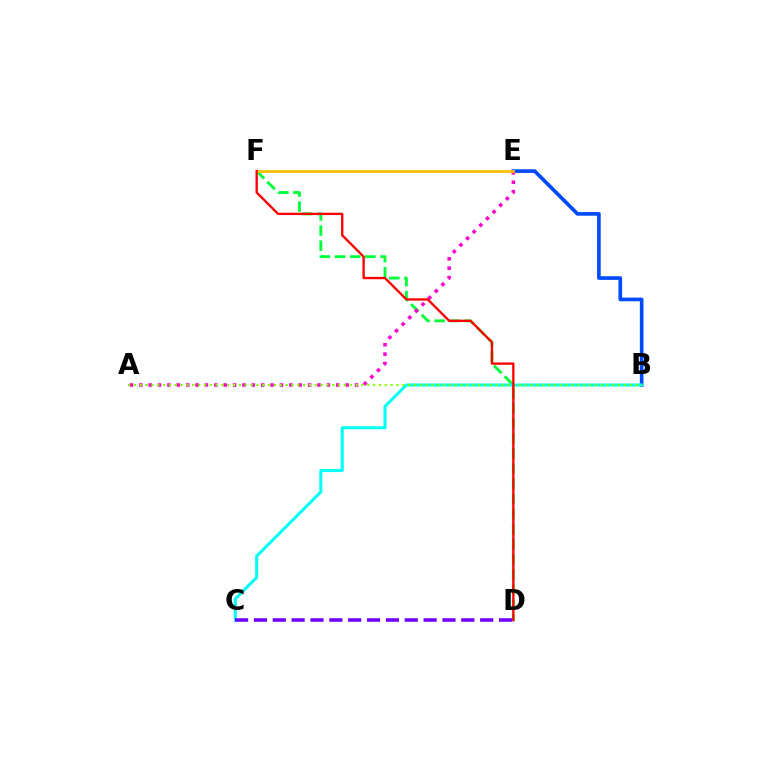{('B', 'E'): [{'color': '#004bff', 'line_style': 'solid', 'thickness': 2.63}], ('D', 'F'): [{'color': '#00ff39', 'line_style': 'dashed', 'thickness': 2.05}, {'color': '#ff0000', 'line_style': 'solid', 'thickness': 1.68}], ('B', 'C'): [{'color': '#00fff6', 'line_style': 'solid', 'thickness': 2.2}], ('A', 'E'): [{'color': '#ff00cf', 'line_style': 'dotted', 'thickness': 2.55}], ('E', 'F'): [{'color': '#ffbd00', 'line_style': 'solid', 'thickness': 1.98}], ('A', 'B'): [{'color': '#84ff00', 'line_style': 'dotted', 'thickness': 1.58}], ('C', 'D'): [{'color': '#7200ff', 'line_style': 'dashed', 'thickness': 2.56}]}